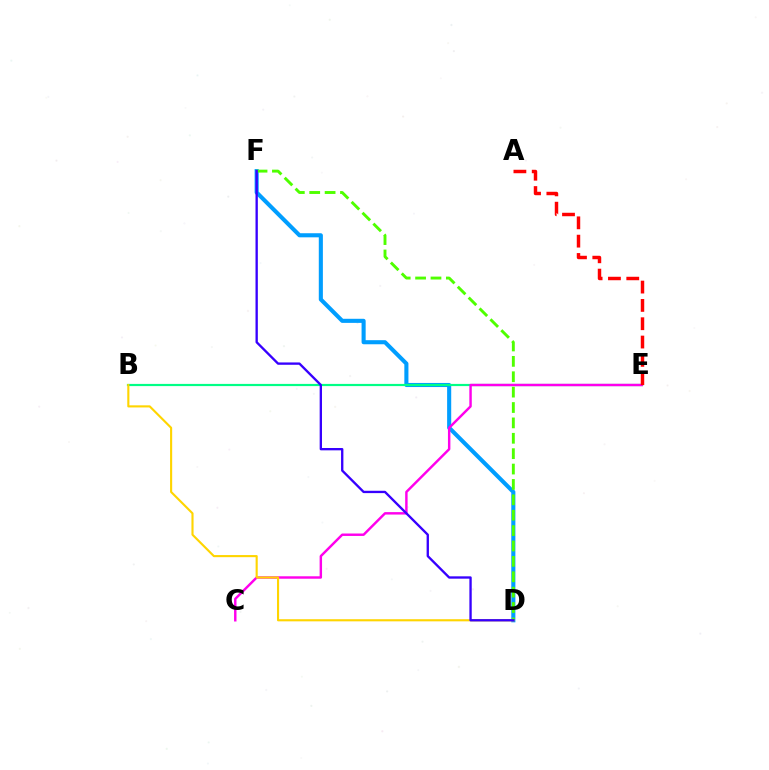{('D', 'F'): [{'color': '#009eff', 'line_style': 'solid', 'thickness': 2.94}, {'color': '#4fff00', 'line_style': 'dashed', 'thickness': 2.09}, {'color': '#3700ff', 'line_style': 'solid', 'thickness': 1.69}], ('B', 'E'): [{'color': '#00ff86', 'line_style': 'solid', 'thickness': 1.58}], ('C', 'E'): [{'color': '#ff00ed', 'line_style': 'solid', 'thickness': 1.76}], ('A', 'E'): [{'color': '#ff0000', 'line_style': 'dashed', 'thickness': 2.49}], ('B', 'D'): [{'color': '#ffd500', 'line_style': 'solid', 'thickness': 1.53}]}